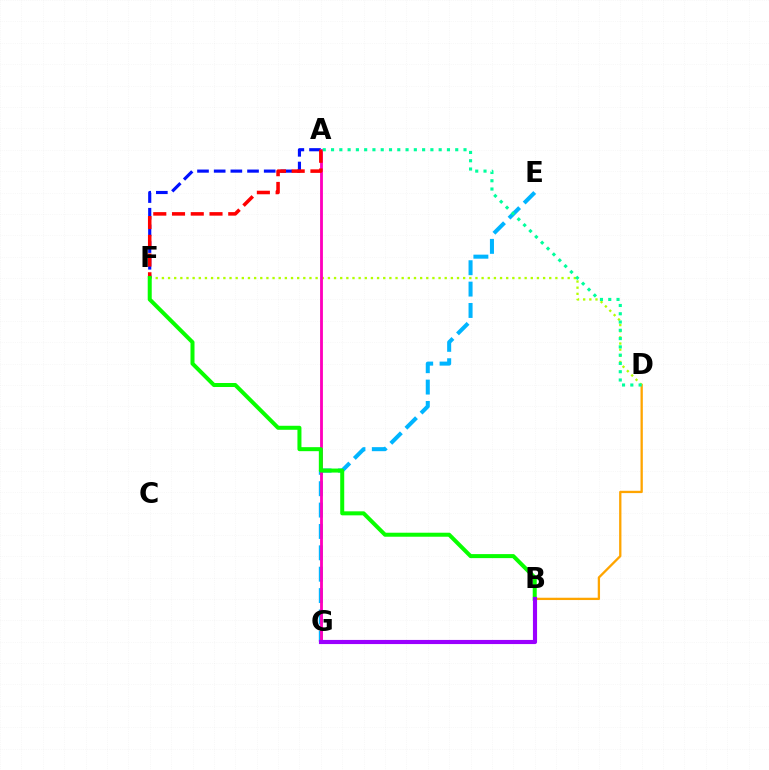{('A', 'F'): [{'color': '#0010ff', 'line_style': 'dashed', 'thickness': 2.27}, {'color': '#ff0000', 'line_style': 'dashed', 'thickness': 2.55}], ('B', 'D'): [{'color': '#ffa500', 'line_style': 'solid', 'thickness': 1.66}], ('D', 'F'): [{'color': '#b3ff00', 'line_style': 'dotted', 'thickness': 1.67}], ('E', 'G'): [{'color': '#00b5ff', 'line_style': 'dashed', 'thickness': 2.9}], ('A', 'G'): [{'color': '#ff00bd', 'line_style': 'solid', 'thickness': 2.04}], ('B', 'F'): [{'color': '#08ff00', 'line_style': 'solid', 'thickness': 2.89}], ('A', 'D'): [{'color': '#00ff9d', 'line_style': 'dotted', 'thickness': 2.25}], ('B', 'G'): [{'color': '#9b00ff', 'line_style': 'solid', 'thickness': 2.98}]}